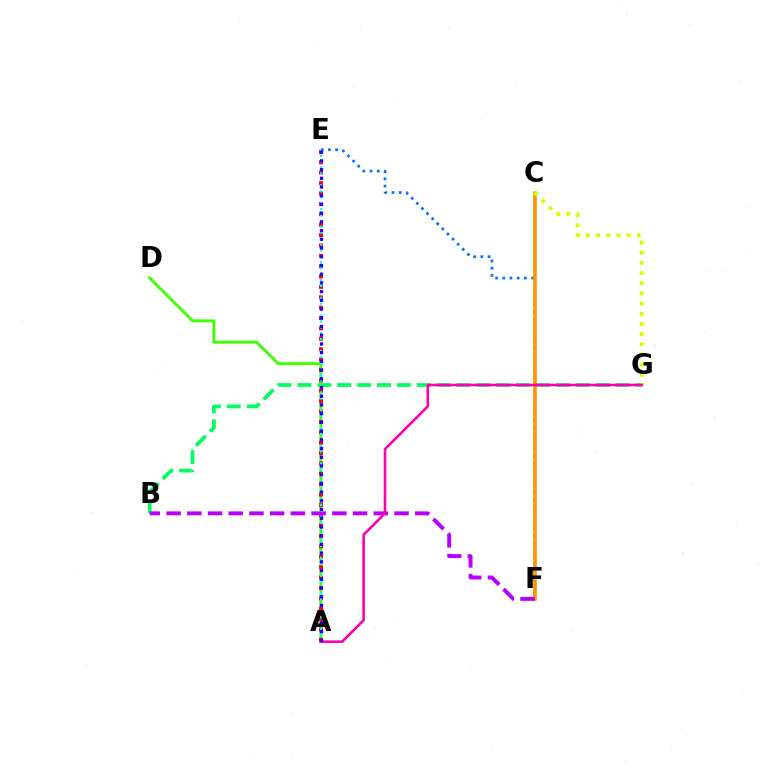{('E', 'F'): [{'color': '#0074ff', 'line_style': 'dotted', 'thickness': 1.96}], ('B', 'G'): [{'color': '#00ff5c', 'line_style': 'dashed', 'thickness': 2.7}], ('A', 'D'): [{'color': '#3dff00', 'line_style': 'solid', 'thickness': 2.08}], ('C', 'F'): [{'color': '#ff9400', 'line_style': 'solid', 'thickness': 2.59}], ('A', 'E'): [{'color': '#ff0000', 'line_style': 'dotted', 'thickness': 2.82}, {'color': '#00fff6', 'line_style': 'dotted', 'thickness': 1.61}, {'color': '#2500ff', 'line_style': 'dotted', 'thickness': 2.37}], ('C', 'G'): [{'color': '#d1ff00', 'line_style': 'dotted', 'thickness': 2.77}], ('B', 'F'): [{'color': '#b900ff', 'line_style': 'dashed', 'thickness': 2.81}], ('A', 'G'): [{'color': '#ff00ac', 'line_style': 'solid', 'thickness': 1.87}]}